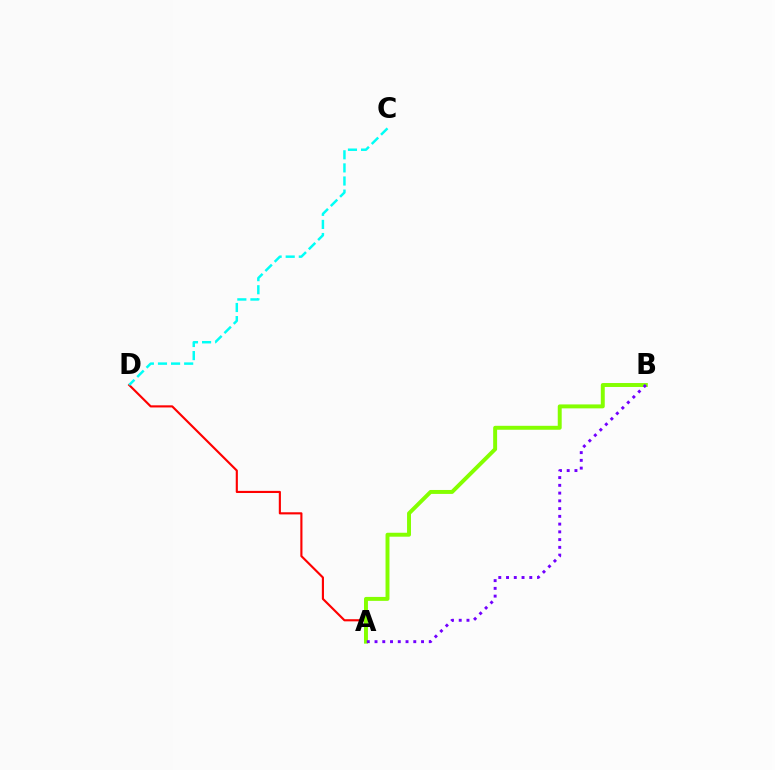{('A', 'D'): [{'color': '#ff0000', 'line_style': 'solid', 'thickness': 1.54}], ('C', 'D'): [{'color': '#00fff6', 'line_style': 'dashed', 'thickness': 1.78}], ('A', 'B'): [{'color': '#84ff00', 'line_style': 'solid', 'thickness': 2.84}, {'color': '#7200ff', 'line_style': 'dotted', 'thickness': 2.11}]}